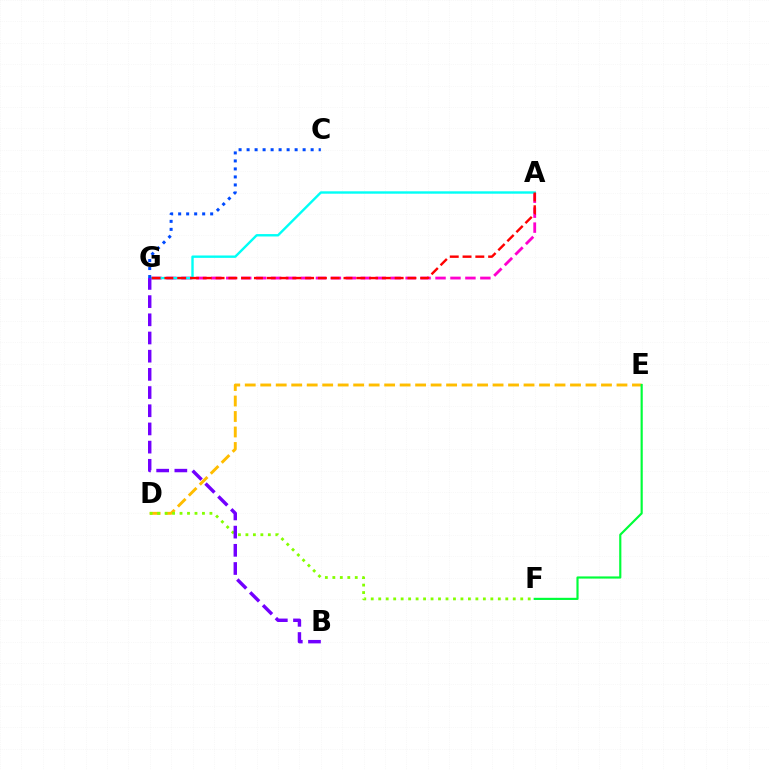{('A', 'G'): [{'color': '#ff00cf', 'line_style': 'dashed', 'thickness': 2.03}, {'color': '#00fff6', 'line_style': 'solid', 'thickness': 1.72}, {'color': '#ff0000', 'line_style': 'dashed', 'thickness': 1.74}], ('D', 'E'): [{'color': '#ffbd00', 'line_style': 'dashed', 'thickness': 2.1}], ('C', 'G'): [{'color': '#004bff', 'line_style': 'dotted', 'thickness': 2.18}], ('E', 'F'): [{'color': '#00ff39', 'line_style': 'solid', 'thickness': 1.56}], ('D', 'F'): [{'color': '#84ff00', 'line_style': 'dotted', 'thickness': 2.03}], ('B', 'G'): [{'color': '#7200ff', 'line_style': 'dashed', 'thickness': 2.47}]}